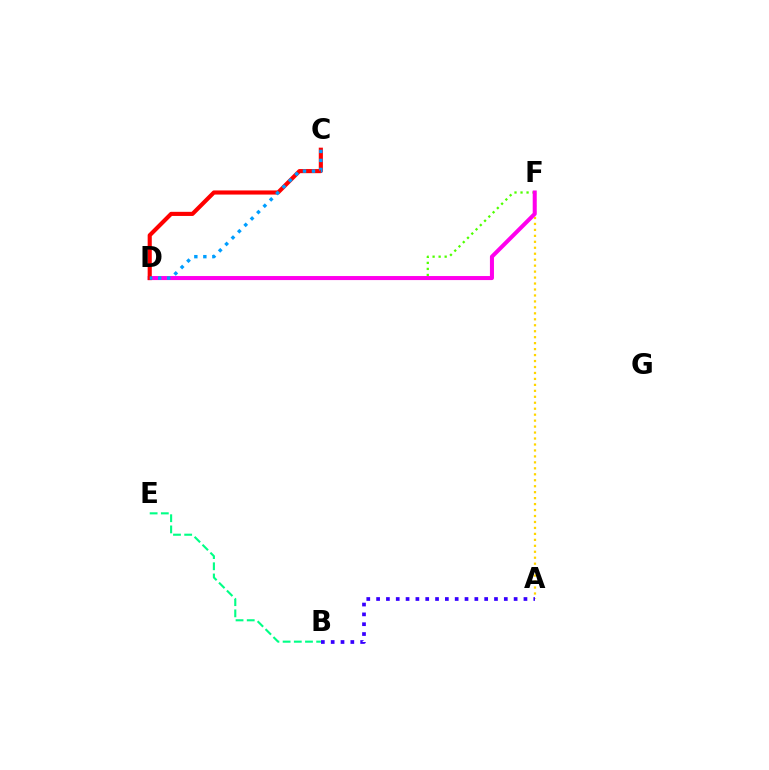{('B', 'E'): [{'color': '#00ff86', 'line_style': 'dashed', 'thickness': 1.52}], ('A', 'F'): [{'color': '#ffd500', 'line_style': 'dotted', 'thickness': 1.62}], ('D', 'F'): [{'color': '#4fff00', 'line_style': 'dotted', 'thickness': 1.64}, {'color': '#ff00ed', 'line_style': 'solid', 'thickness': 2.9}], ('A', 'B'): [{'color': '#3700ff', 'line_style': 'dotted', 'thickness': 2.67}], ('C', 'D'): [{'color': '#ff0000', 'line_style': 'solid', 'thickness': 2.97}, {'color': '#009eff', 'line_style': 'dotted', 'thickness': 2.45}]}